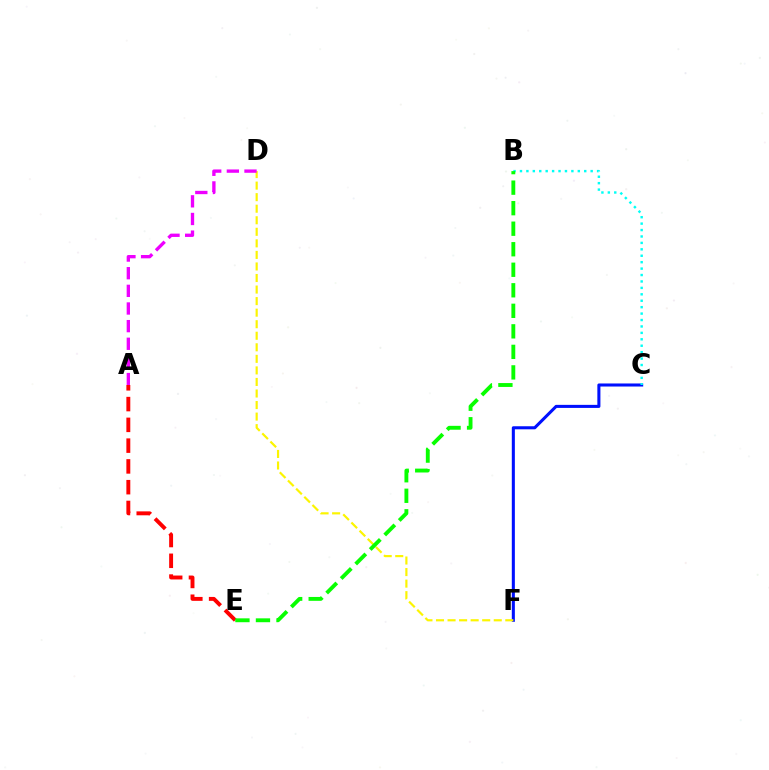{('C', 'F'): [{'color': '#0010ff', 'line_style': 'solid', 'thickness': 2.2}], ('B', 'C'): [{'color': '#00fff6', 'line_style': 'dotted', 'thickness': 1.75}], ('D', 'F'): [{'color': '#fcf500', 'line_style': 'dashed', 'thickness': 1.57}], ('A', 'E'): [{'color': '#ff0000', 'line_style': 'dashed', 'thickness': 2.82}], ('A', 'D'): [{'color': '#ee00ff', 'line_style': 'dashed', 'thickness': 2.4}], ('B', 'E'): [{'color': '#08ff00', 'line_style': 'dashed', 'thickness': 2.79}]}